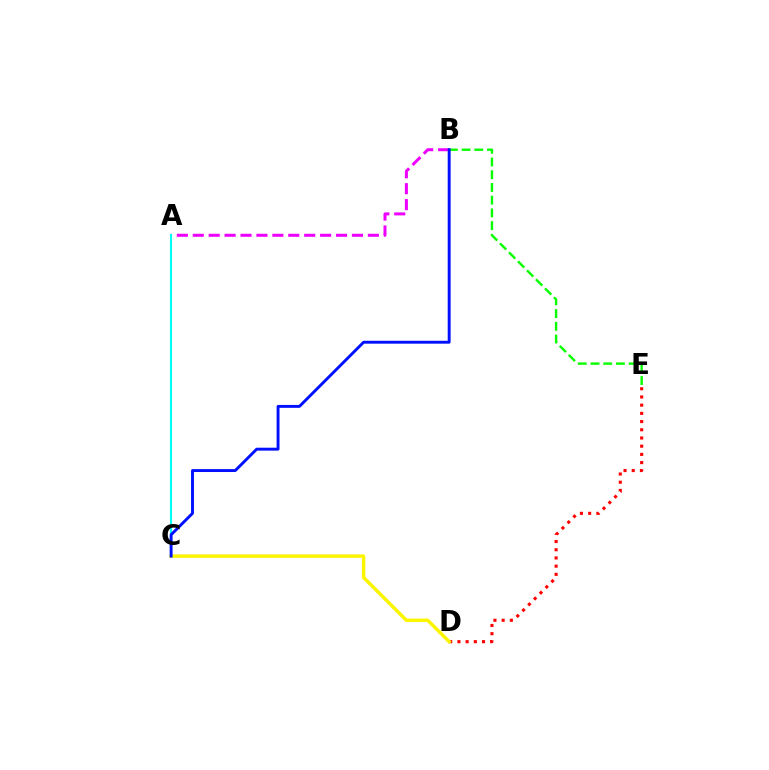{('B', 'E'): [{'color': '#08ff00', 'line_style': 'dashed', 'thickness': 1.73}], ('A', 'B'): [{'color': '#ee00ff', 'line_style': 'dashed', 'thickness': 2.16}], ('A', 'C'): [{'color': '#00fff6', 'line_style': 'solid', 'thickness': 1.53}], ('D', 'E'): [{'color': '#ff0000', 'line_style': 'dotted', 'thickness': 2.23}], ('C', 'D'): [{'color': '#fcf500', 'line_style': 'solid', 'thickness': 2.5}], ('B', 'C'): [{'color': '#0010ff', 'line_style': 'solid', 'thickness': 2.09}]}